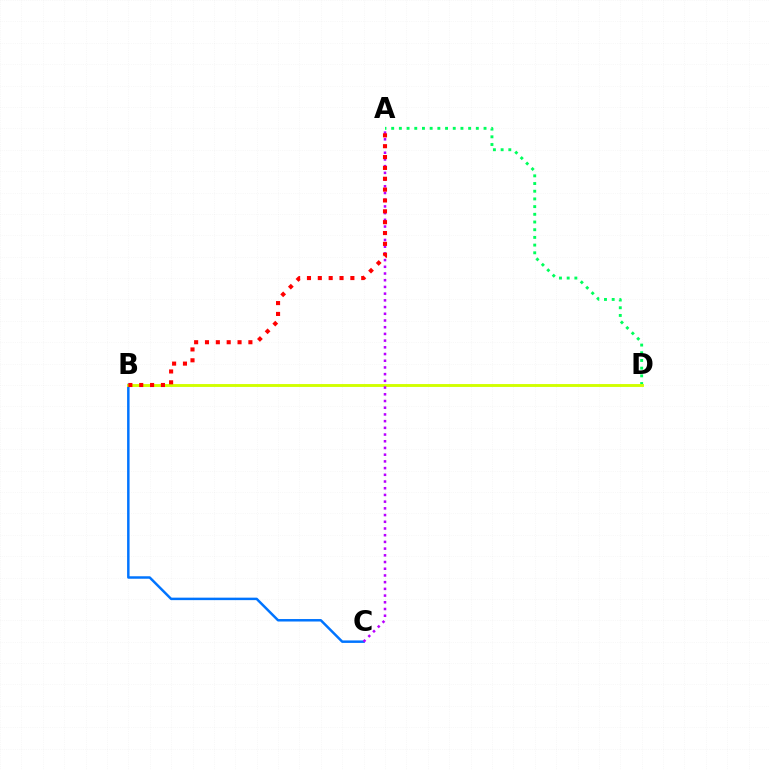{('B', 'C'): [{'color': '#0074ff', 'line_style': 'solid', 'thickness': 1.78}], ('A', 'D'): [{'color': '#00ff5c', 'line_style': 'dotted', 'thickness': 2.09}], ('B', 'D'): [{'color': '#d1ff00', 'line_style': 'solid', 'thickness': 2.08}], ('A', 'C'): [{'color': '#b900ff', 'line_style': 'dotted', 'thickness': 1.82}], ('A', 'B'): [{'color': '#ff0000', 'line_style': 'dotted', 'thickness': 2.95}]}